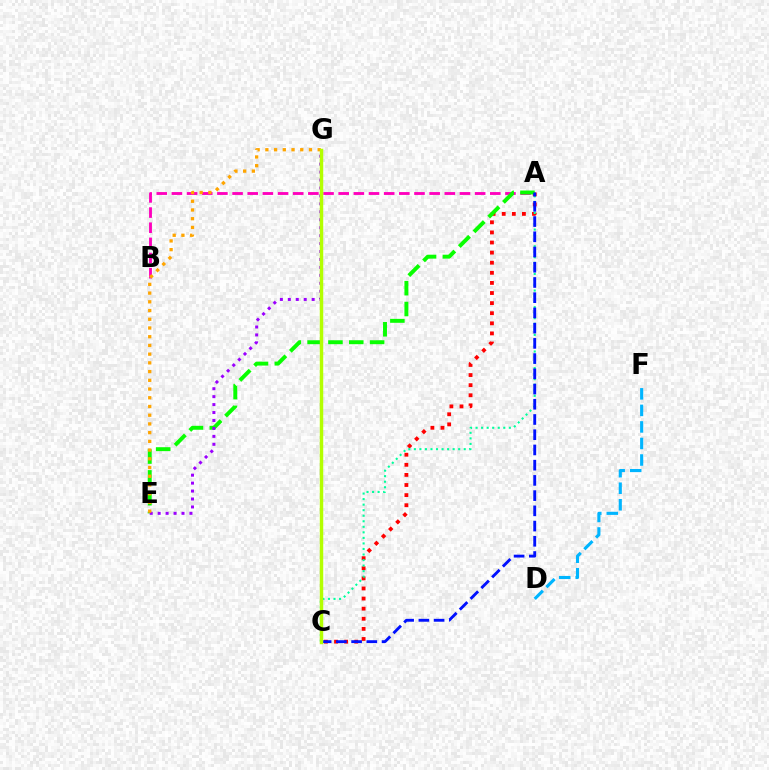{('A', 'B'): [{'color': '#ff00bd', 'line_style': 'dashed', 'thickness': 2.06}], ('D', 'F'): [{'color': '#00b5ff', 'line_style': 'dashed', 'thickness': 2.25}], ('A', 'C'): [{'color': '#ff0000', 'line_style': 'dotted', 'thickness': 2.74}, {'color': '#00ff9d', 'line_style': 'dotted', 'thickness': 1.51}, {'color': '#0010ff', 'line_style': 'dashed', 'thickness': 2.07}], ('A', 'E'): [{'color': '#08ff00', 'line_style': 'dashed', 'thickness': 2.83}], ('E', 'G'): [{'color': '#9b00ff', 'line_style': 'dotted', 'thickness': 2.16}, {'color': '#ffa500', 'line_style': 'dotted', 'thickness': 2.37}], ('C', 'G'): [{'color': '#b3ff00', 'line_style': 'solid', 'thickness': 2.49}]}